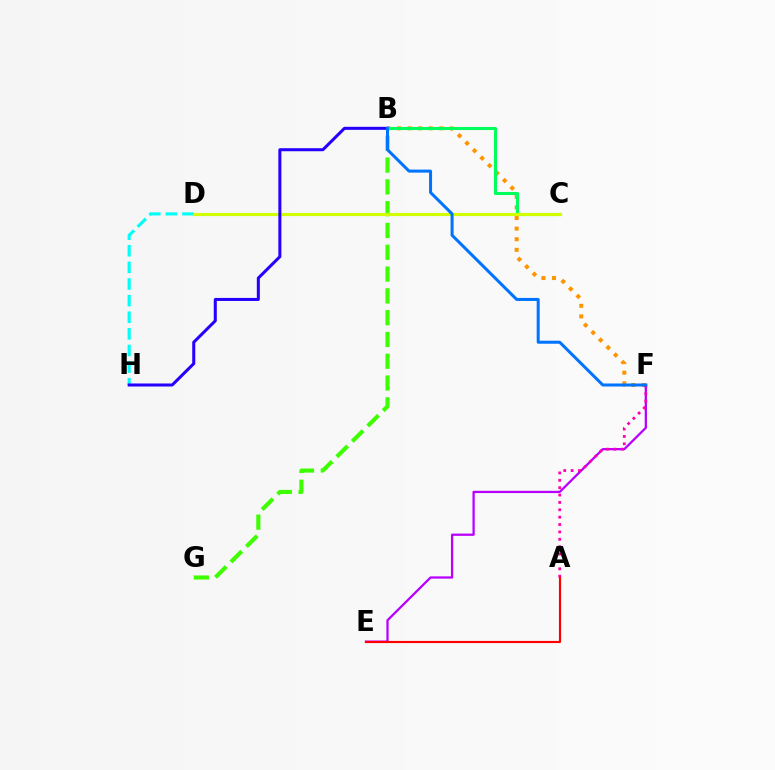{('B', 'F'): [{'color': '#ff9400', 'line_style': 'dotted', 'thickness': 2.88}, {'color': '#0074ff', 'line_style': 'solid', 'thickness': 2.18}], ('D', 'H'): [{'color': '#00fff6', 'line_style': 'dashed', 'thickness': 2.26}], ('B', 'G'): [{'color': '#3dff00', 'line_style': 'dashed', 'thickness': 2.96}], ('B', 'C'): [{'color': '#00ff5c', 'line_style': 'solid', 'thickness': 2.21}], ('E', 'F'): [{'color': '#b900ff', 'line_style': 'solid', 'thickness': 1.63}], ('A', 'F'): [{'color': '#ff00ac', 'line_style': 'dotted', 'thickness': 2.0}], ('C', 'D'): [{'color': '#d1ff00', 'line_style': 'solid', 'thickness': 2.25}], ('B', 'H'): [{'color': '#2500ff', 'line_style': 'solid', 'thickness': 2.18}], ('A', 'E'): [{'color': '#ff0000', 'line_style': 'solid', 'thickness': 1.55}]}